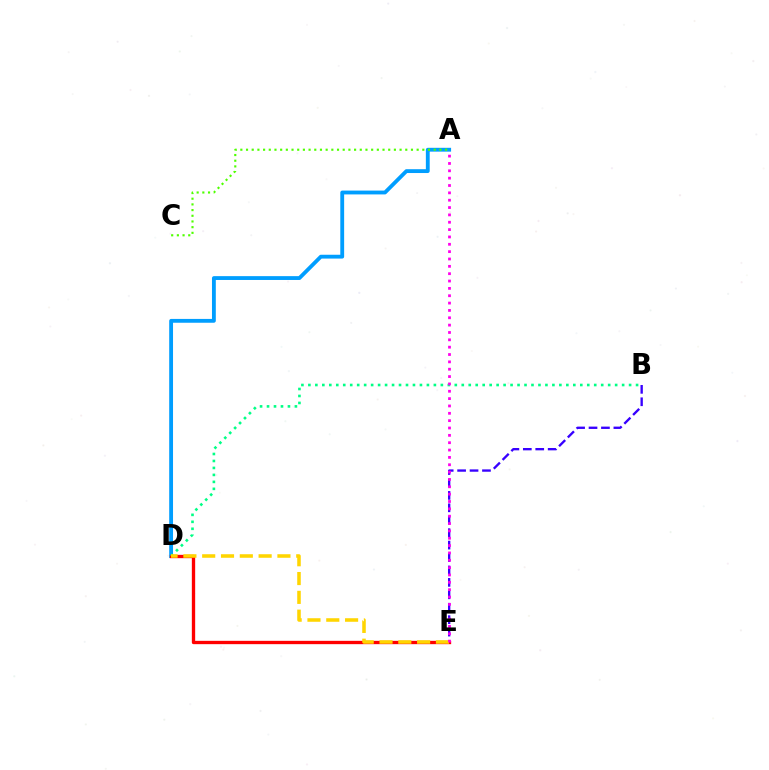{('A', 'D'): [{'color': '#009eff', 'line_style': 'solid', 'thickness': 2.76}], ('B', 'E'): [{'color': '#3700ff', 'line_style': 'dashed', 'thickness': 1.69}], ('D', 'E'): [{'color': '#ff0000', 'line_style': 'solid', 'thickness': 2.4}, {'color': '#ffd500', 'line_style': 'dashed', 'thickness': 2.56}], ('B', 'D'): [{'color': '#00ff86', 'line_style': 'dotted', 'thickness': 1.89}], ('A', 'C'): [{'color': '#4fff00', 'line_style': 'dotted', 'thickness': 1.55}], ('A', 'E'): [{'color': '#ff00ed', 'line_style': 'dotted', 'thickness': 2.0}]}